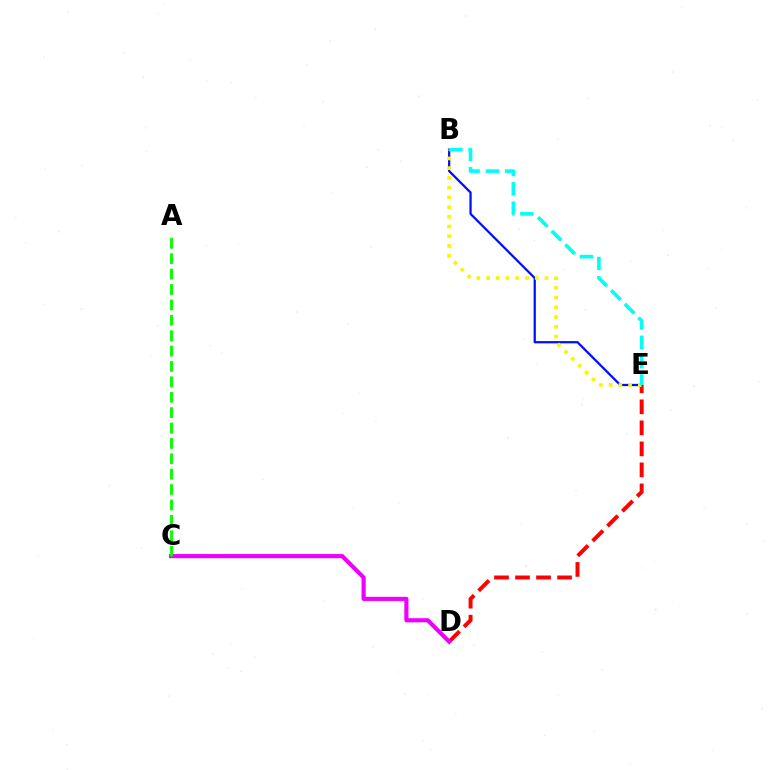{('D', 'E'): [{'color': '#ff0000', 'line_style': 'dashed', 'thickness': 2.86}], ('B', 'E'): [{'color': '#0010ff', 'line_style': 'solid', 'thickness': 1.63}, {'color': '#fcf500', 'line_style': 'dotted', 'thickness': 2.64}, {'color': '#00fff6', 'line_style': 'dashed', 'thickness': 2.62}], ('C', 'D'): [{'color': '#ee00ff', 'line_style': 'solid', 'thickness': 2.98}], ('A', 'C'): [{'color': '#08ff00', 'line_style': 'dashed', 'thickness': 2.09}]}